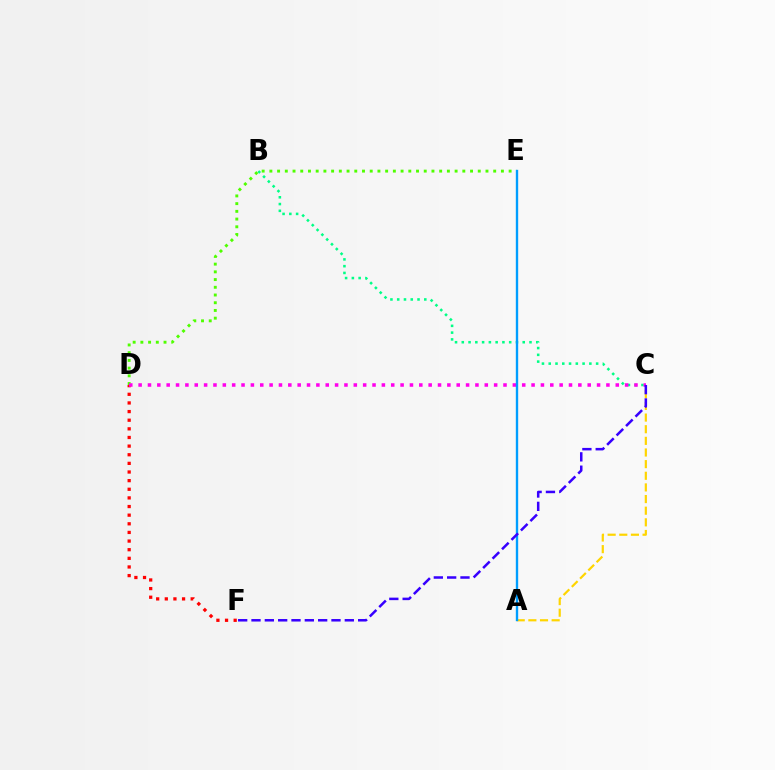{('A', 'C'): [{'color': '#ffd500', 'line_style': 'dashed', 'thickness': 1.58}], ('D', 'F'): [{'color': '#ff0000', 'line_style': 'dotted', 'thickness': 2.35}], ('B', 'C'): [{'color': '#00ff86', 'line_style': 'dotted', 'thickness': 1.84}], ('D', 'E'): [{'color': '#4fff00', 'line_style': 'dotted', 'thickness': 2.1}], ('C', 'D'): [{'color': '#ff00ed', 'line_style': 'dotted', 'thickness': 2.54}], ('A', 'E'): [{'color': '#009eff', 'line_style': 'solid', 'thickness': 1.7}], ('C', 'F'): [{'color': '#3700ff', 'line_style': 'dashed', 'thickness': 1.81}]}